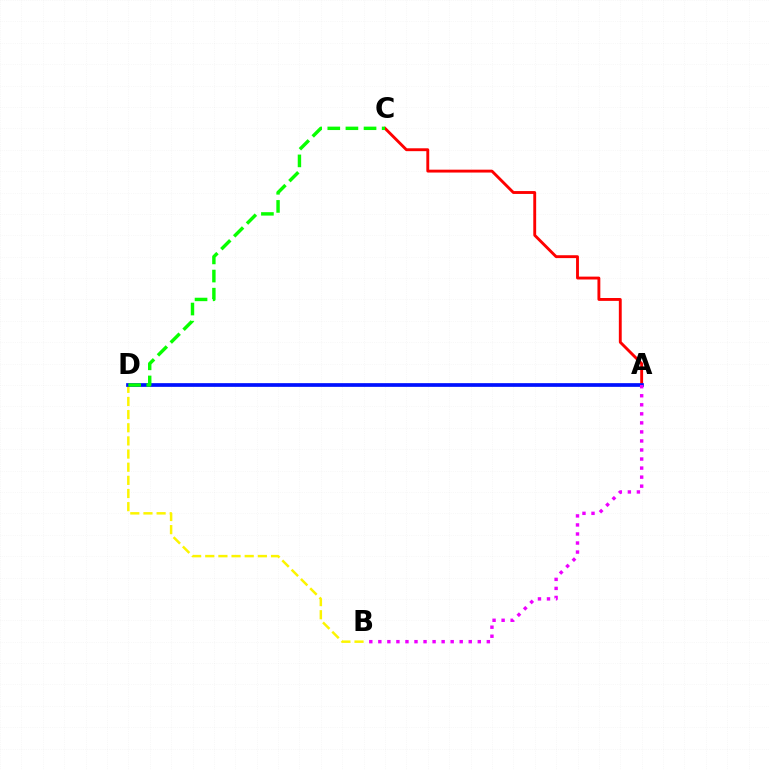{('A', 'C'): [{'color': '#ff0000', 'line_style': 'solid', 'thickness': 2.07}], ('B', 'D'): [{'color': '#fcf500', 'line_style': 'dashed', 'thickness': 1.79}], ('A', 'D'): [{'color': '#00fff6', 'line_style': 'dotted', 'thickness': 1.57}, {'color': '#0010ff', 'line_style': 'solid', 'thickness': 2.66}], ('C', 'D'): [{'color': '#08ff00', 'line_style': 'dashed', 'thickness': 2.46}], ('A', 'B'): [{'color': '#ee00ff', 'line_style': 'dotted', 'thickness': 2.46}]}